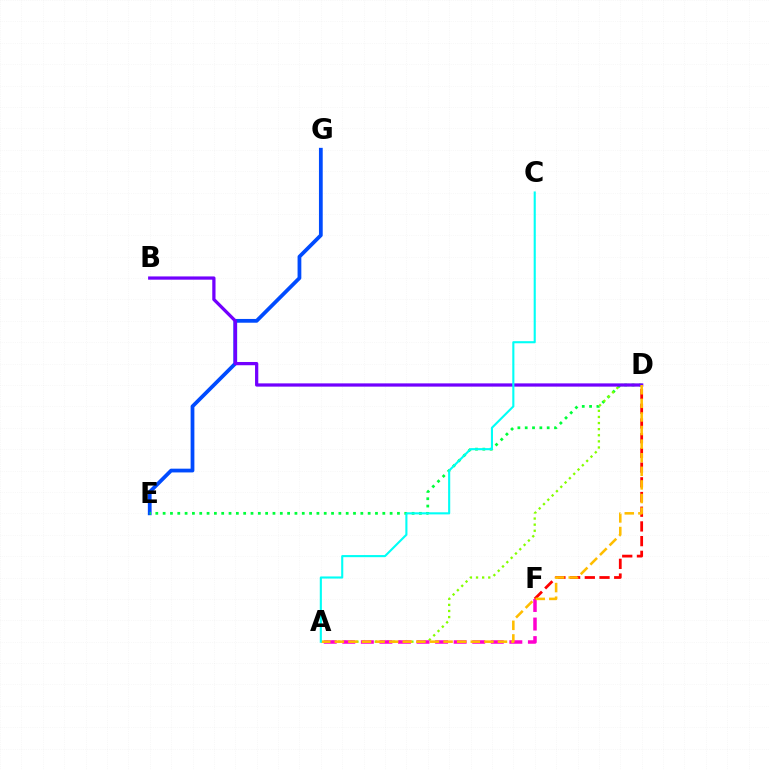{('E', 'G'): [{'color': '#004bff', 'line_style': 'solid', 'thickness': 2.71}], ('D', 'E'): [{'color': '#00ff39', 'line_style': 'dotted', 'thickness': 1.99}], ('A', 'D'): [{'color': '#84ff00', 'line_style': 'dotted', 'thickness': 1.66}, {'color': '#ffbd00', 'line_style': 'dashed', 'thickness': 1.85}], ('A', 'F'): [{'color': '#ff00cf', 'line_style': 'dashed', 'thickness': 2.52}], ('D', 'F'): [{'color': '#ff0000', 'line_style': 'dashed', 'thickness': 2.0}], ('B', 'D'): [{'color': '#7200ff', 'line_style': 'solid', 'thickness': 2.34}], ('A', 'C'): [{'color': '#00fff6', 'line_style': 'solid', 'thickness': 1.52}]}